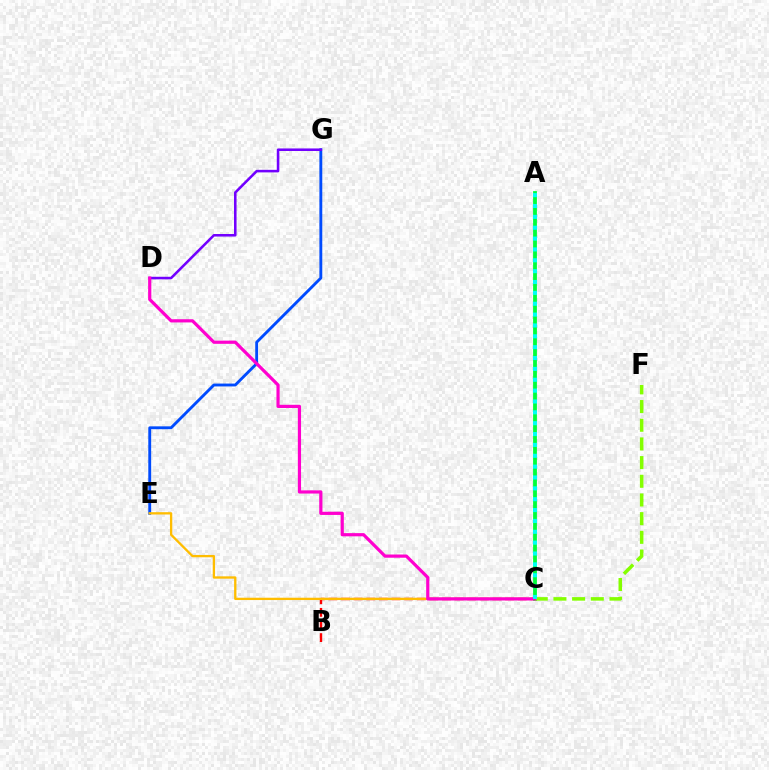{('E', 'G'): [{'color': '#004bff', 'line_style': 'solid', 'thickness': 2.07}], ('B', 'C'): [{'color': '#ff0000', 'line_style': 'dashed', 'thickness': 1.71}], ('D', 'G'): [{'color': '#7200ff', 'line_style': 'solid', 'thickness': 1.84}], ('A', 'C'): [{'color': '#00ff39', 'line_style': 'solid', 'thickness': 2.73}, {'color': '#00fff6', 'line_style': 'dotted', 'thickness': 2.95}], ('C', 'E'): [{'color': '#ffbd00', 'line_style': 'solid', 'thickness': 1.67}], ('C', 'F'): [{'color': '#84ff00', 'line_style': 'dashed', 'thickness': 2.54}], ('C', 'D'): [{'color': '#ff00cf', 'line_style': 'solid', 'thickness': 2.3}]}